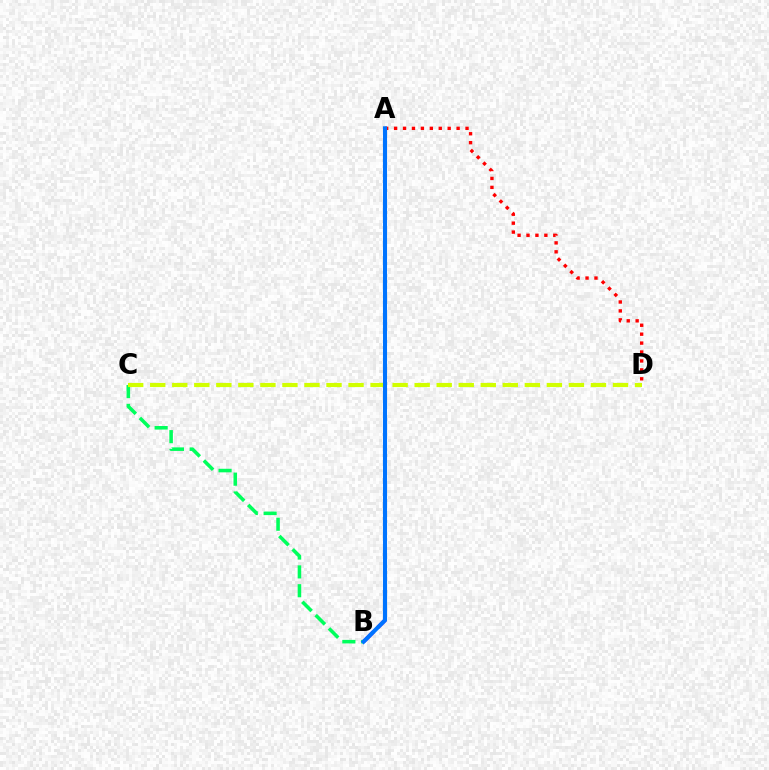{('B', 'C'): [{'color': '#00ff5c', 'line_style': 'dashed', 'thickness': 2.56}], ('A', 'D'): [{'color': '#ff0000', 'line_style': 'dotted', 'thickness': 2.43}], ('A', 'B'): [{'color': '#b900ff', 'line_style': 'dashed', 'thickness': 2.71}, {'color': '#0074ff', 'line_style': 'solid', 'thickness': 2.93}], ('C', 'D'): [{'color': '#d1ff00', 'line_style': 'dashed', 'thickness': 2.99}]}